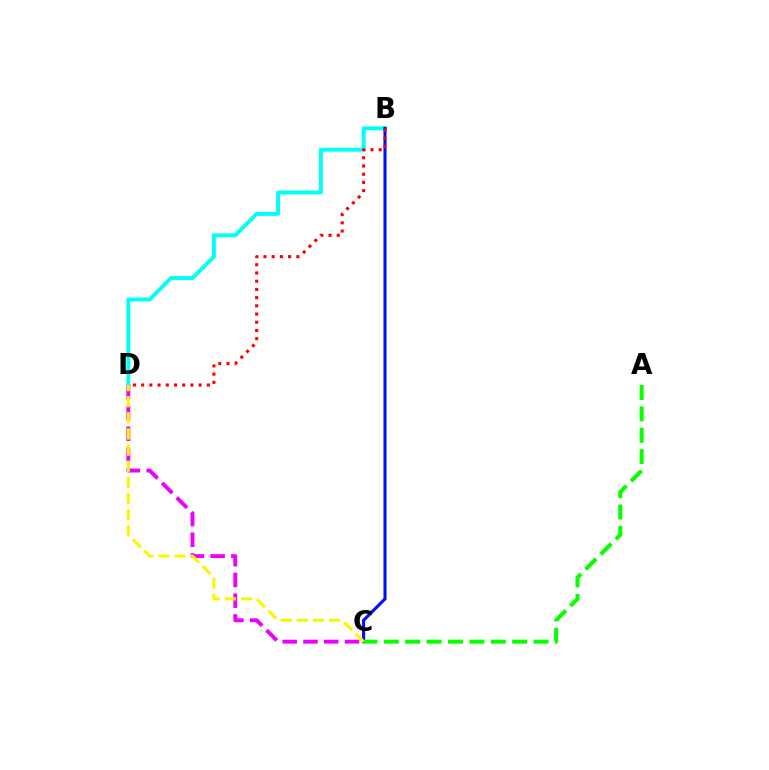{('B', 'D'): [{'color': '#00fff6', 'line_style': 'solid', 'thickness': 2.84}, {'color': '#ff0000', 'line_style': 'dotted', 'thickness': 2.23}], ('C', 'D'): [{'color': '#ee00ff', 'line_style': 'dashed', 'thickness': 2.82}, {'color': '#fcf500', 'line_style': 'dashed', 'thickness': 2.19}], ('B', 'C'): [{'color': '#0010ff', 'line_style': 'solid', 'thickness': 2.22}], ('A', 'C'): [{'color': '#08ff00', 'line_style': 'dashed', 'thickness': 2.91}]}